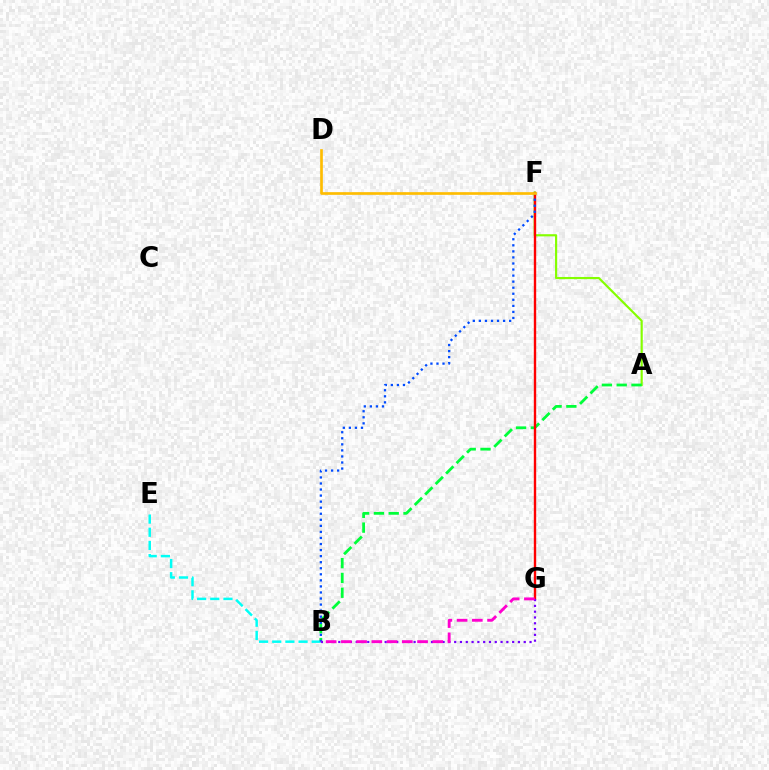{('A', 'F'): [{'color': '#84ff00', 'line_style': 'solid', 'thickness': 1.56}], ('A', 'B'): [{'color': '#00ff39', 'line_style': 'dashed', 'thickness': 2.01}], ('B', 'E'): [{'color': '#00fff6', 'line_style': 'dashed', 'thickness': 1.79}], ('F', 'G'): [{'color': '#ff0000', 'line_style': 'solid', 'thickness': 1.72}], ('B', 'F'): [{'color': '#004bff', 'line_style': 'dotted', 'thickness': 1.64}], ('D', 'F'): [{'color': '#ffbd00', 'line_style': 'solid', 'thickness': 1.92}], ('B', 'G'): [{'color': '#7200ff', 'line_style': 'dotted', 'thickness': 1.57}, {'color': '#ff00cf', 'line_style': 'dashed', 'thickness': 2.07}]}